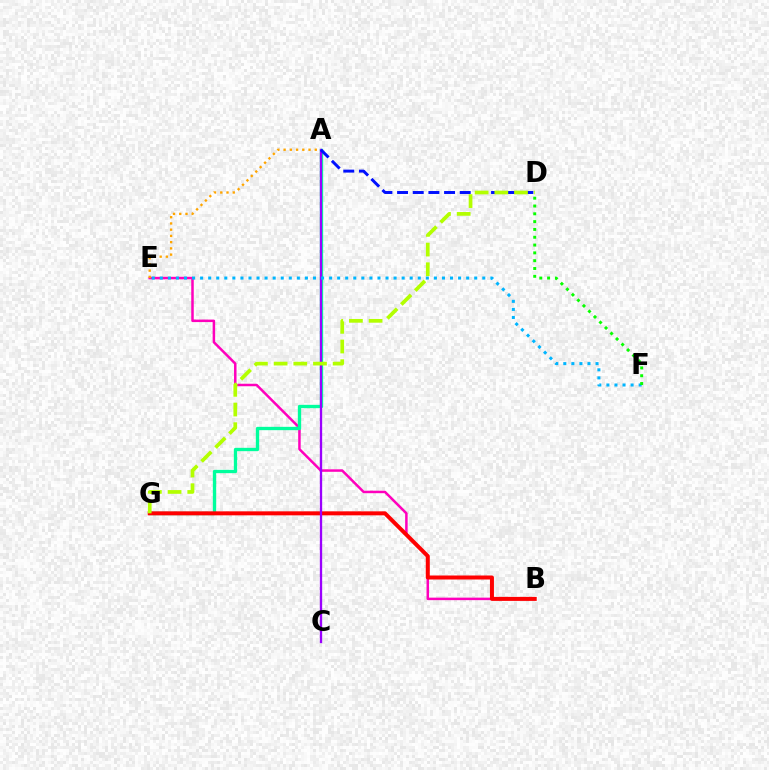{('B', 'E'): [{'color': '#ff00bd', 'line_style': 'solid', 'thickness': 1.8}], ('A', 'G'): [{'color': '#00ff9d', 'line_style': 'solid', 'thickness': 2.39}], ('B', 'G'): [{'color': '#ff0000', 'line_style': 'solid', 'thickness': 2.88}], ('A', 'E'): [{'color': '#ffa500', 'line_style': 'dotted', 'thickness': 1.69}], ('A', 'C'): [{'color': '#9b00ff', 'line_style': 'solid', 'thickness': 1.67}], ('E', 'F'): [{'color': '#00b5ff', 'line_style': 'dotted', 'thickness': 2.19}], ('A', 'D'): [{'color': '#0010ff', 'line_style': 'dashed', 'thickness': 2.13}], ('D', 'G'): [{'color': '#b3ff00', 'line_style': 'dashed', 'thickness': 2.67}], ('D', 'F'): [{'color': '#08ff00', 'line_style': 'dotted', 'thickness': 2.12}]}